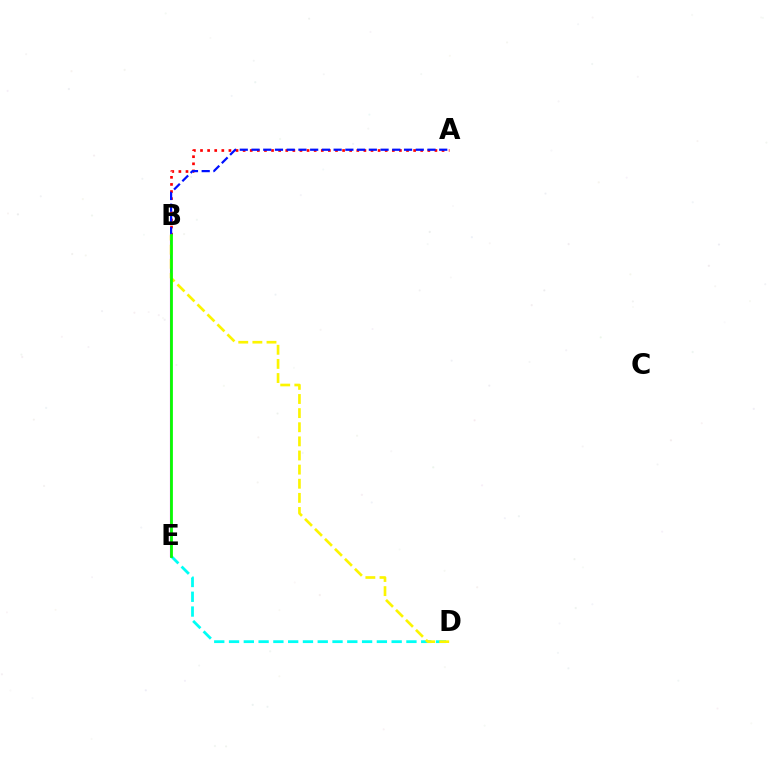{('A', 'B'): [{'color': '#ff0000', 'line_style': 'dotted', 'thickness': 1.93}, {'color': '#0010ff', 'line_style': 'dashed', 'thickness': 1.59}], ('D', 'E'): [{'color': '#00fff6', 'line_style': 'dashed', 'thickness': 2.01}], ('B', 'E'): [{'color': '#ee00ff', 'line_style': 'solid', 'thickness': 1.53}, {'color': '#08ff00', 'line_style': 'solid', 'thickness': 2.0}], ('B', 'D'): [{'color': '#fcf500', 'line_style': 'dashed', 'thickness': 1.92}]}